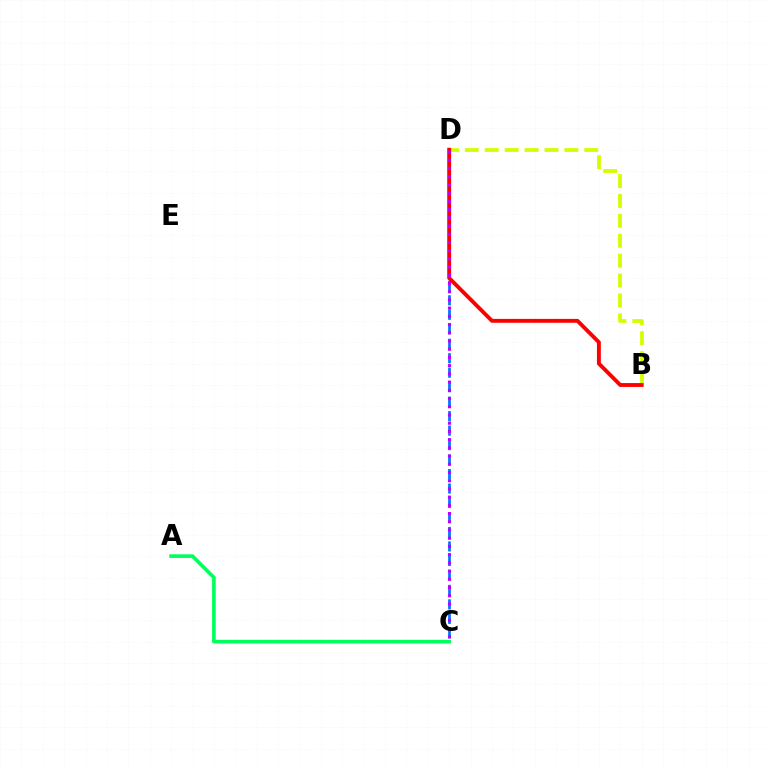{('C', 'D'): [{'color': '#0074ff', 'line_style': 'dashed', 'thickness': 1.97}, {'color': '#b900ff', 'line_style': 'dotted', 'thickness': 2.23}], ('B', 'D'): [{'color': '#d1ff00', 'line_style': 'dashed', 'thickness': 2.7}, {'color': '#ff0000', 'line_style': 'solid', 'thickness': 2.8}], ('A', 'C'): [{'color': '#00ff5c', 'line_style': 'solid', 'thickness': 2.61}]}